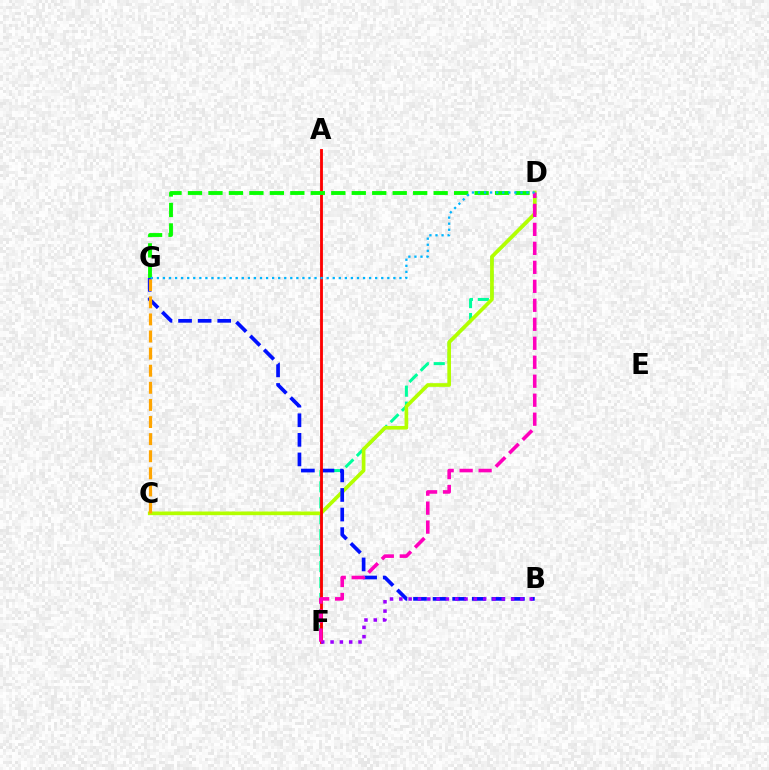{('D', 'F'): [{'color': '#00ff9d', 'line_style': 'dashed', 'thickness': 2.17}, {'color': '#ff00bd', 'line_style': 'dashed', 'thickness': 2.58}], ('C', 'D'): [{'color': '#b3ff00', 'line_style': 'solid', 'thickness': 2.64}], ('B', 'G'): [{'color': '#0010ff', 'line_style': 'dashed', 'thickness': 2.66}], ('A', 'F'): [{'color': '#ff0000', 'line_style': 'solid', 'thickness': 2.05}], ('B', 'F'): [{'color': '#9b00ff', 'line_style': 'dotted', 'thickness': 2.53}], ('C', 'G'): [{'color': '#ffa500', 'line_style': 'dashed', 'thickness': 2.32}], ('D', 'G'): [{'color': '#08ff00', 'line_style': 'dashed', 'thickness': 2.78}, {'color': '#00b5ff', 'line_style': 'dotted', 'thickness': 1.65}]}